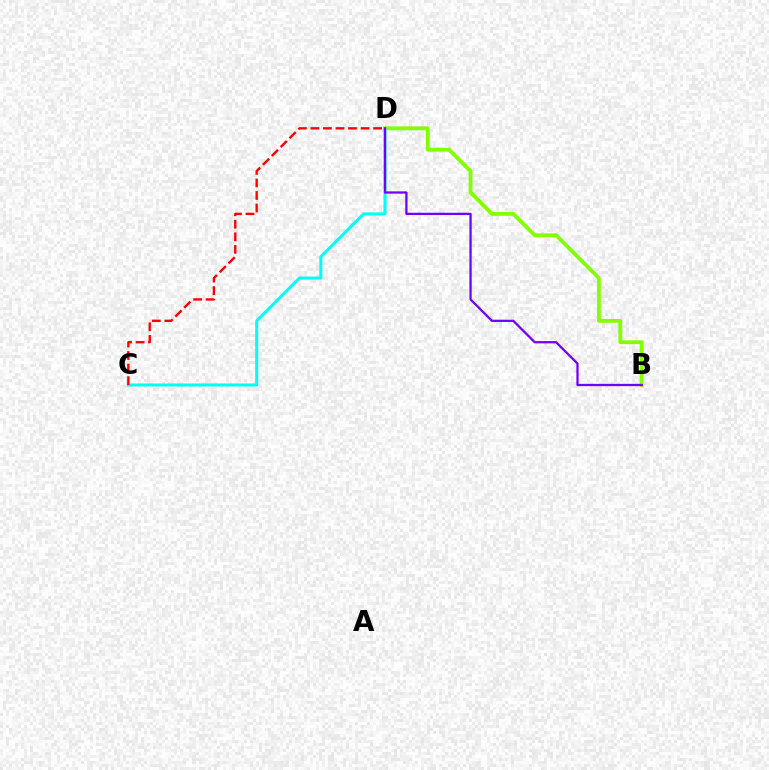{('C', 'D'): [{'color': '#00fff6', 'line_style': 'solid', 'thickness': 2.18}, {'color': '#ff0000', 'line_style': 'dashed', 'thickness': 1.7}], ('B', 'D'): [{'color': '#84ff00', 'line_style': 'solid', 'thickness': 2.75}, {'color': '#7200ff', 'line_style': 'solid', 'thickness': 1.64}]}